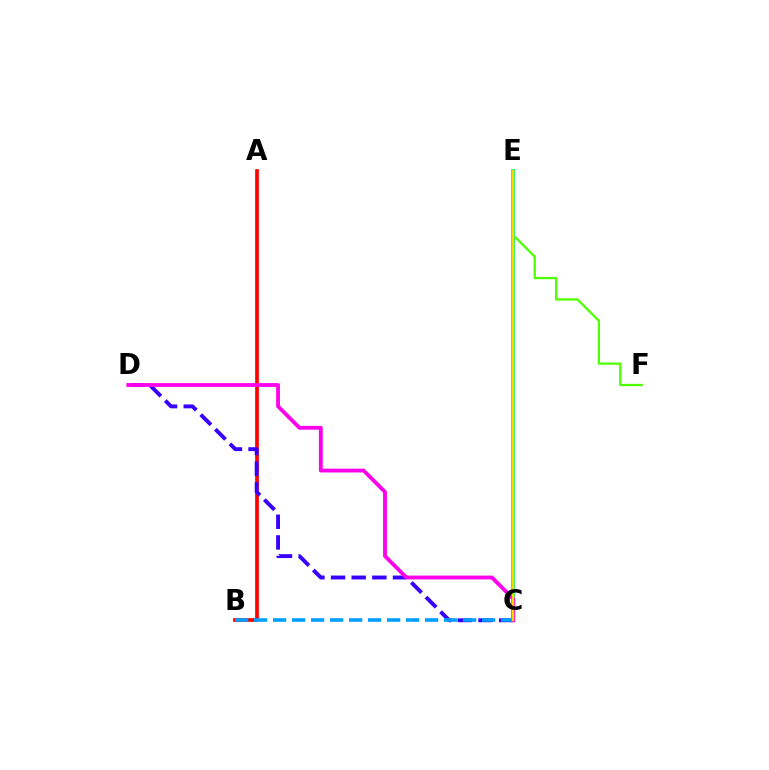{('E', 'F'): [{'color': '#4fff00', 'line_style': 'solid', 'thickness': 1.65}], ('C', 'E'): [{'color': '#00ff86', 'line_style': 'solid', 'thickness': 2.85}, {'color': '#ffd500', 'line_style': 'solid', 'thickness': 1.78}], ('A', 'B'): [{'color': '#ff0000', 'line_style': 'solid', 'thickness': 2.66}], ('C', 'D'): [{'color': '#3700ff', 'line_style': 'dashed', 'thickness': 2.8}, {'color': '#ff00ed', 'line_style': 'solid', 'thickness': 2.75}], ('B', 'C'): [{'color': '#009eff', 'line_style': 'dashed', 'thickness': 2.58}]}